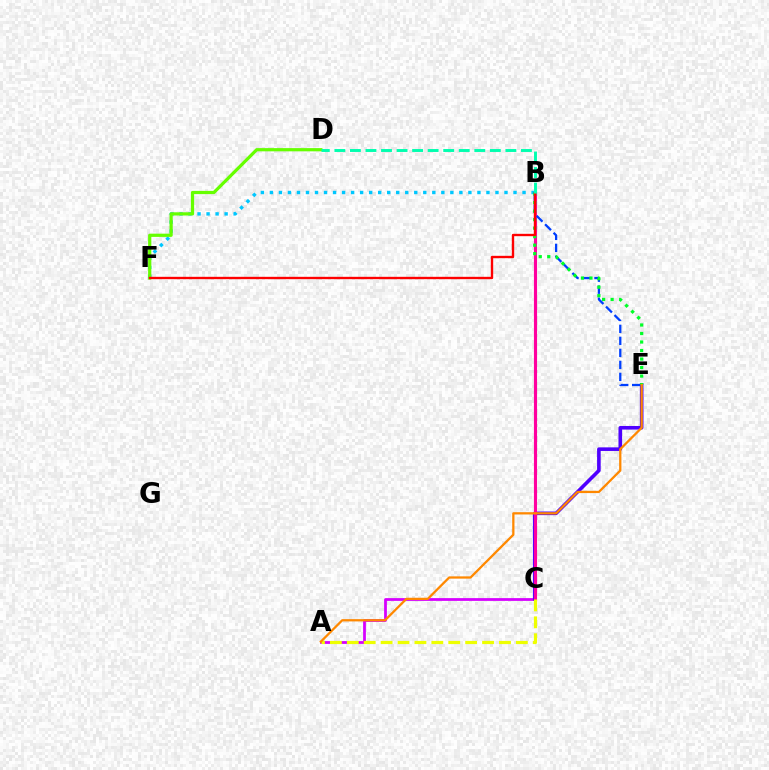{('A', 'C'): [{'color': '#d600ff', 'line_style': 'solid', 'thickness': 1.99}, {'color': '#eeff00', 'line_style': 'dashed', 'thickness': 2.3}], ('C', 'E'): [{'color': '#4f00ff', 'line_style': 'solid', 'thickness': 2.6}], ('B', 'C'): [{'color': '#ff00a0', 'line_style': 'solid', 'thickness': 2.25}], ('B', 'F'): [{'color': '#00c7ff', 'line_style': 'dotted', 'thickness': 2.45}, {'color': '#ff0000', 'line_style': 'solid', 'thickness': 1.7}], ('D', 'F'): [{'color': '#66ff00', 'line_style': 'solid', 'thickness': 2.31}], ('B', 'E'): [{'color': '#003fff', 'line_style': 'dashed', 'thickness': 1.63}, {'color': '#00ff27', 'line_style': 'dotted', 'thickness': 2.31}], ('A', 'E'): [{'color': '#ff8800', 'line_style': 'solid', 'thickness': 1.64}], ('B', 'D'): [{'color': '#00ffaf', 'line_style': 'dashed', 'thickness': 2.11}]}